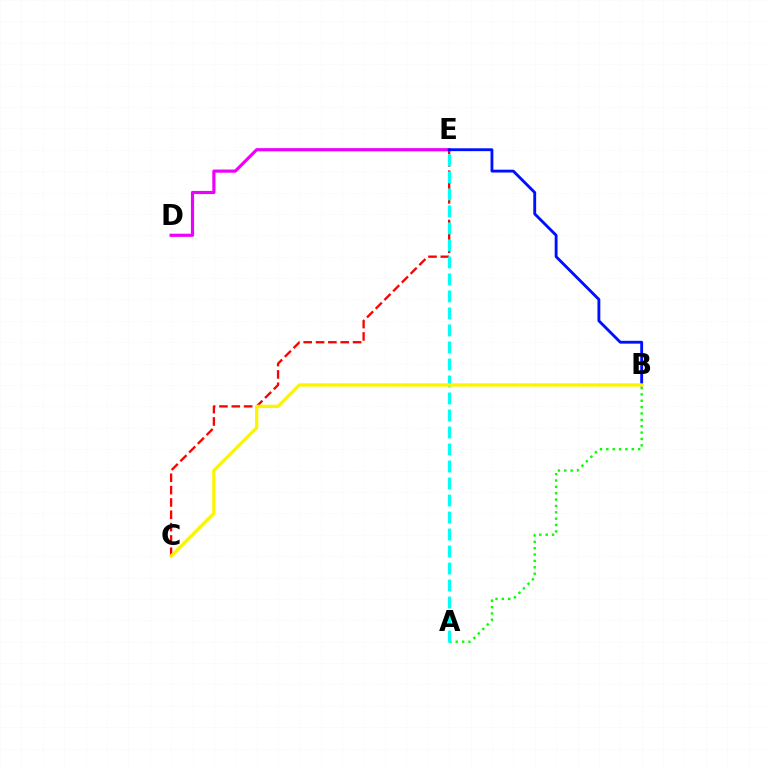{('A', 'B'): [{'color': '#08ff00', 'line_style': 'dotted', 'thickness': 1.73}], ('C', 'E'): [{'color': '#ff0000', 'line_style': 'dashed', 'thickness': 1.68}], ('A', 'E'): [{'color': '#00fff6', 'line_style': 'dashed', 'thickness': 2.31}], ('D', 'E'): [{'color': '#ee00ff', 'line_style': 'solid', 'thickness': 2.28}], ('B', 'E'): [{'color': '#0010ff', 'line_style': 'solid', 'thickness': 2.06}], ('B', 'C'): [{'color': '#fcf500', 'line_style': 'solid', 'thickness': 2.4}]}